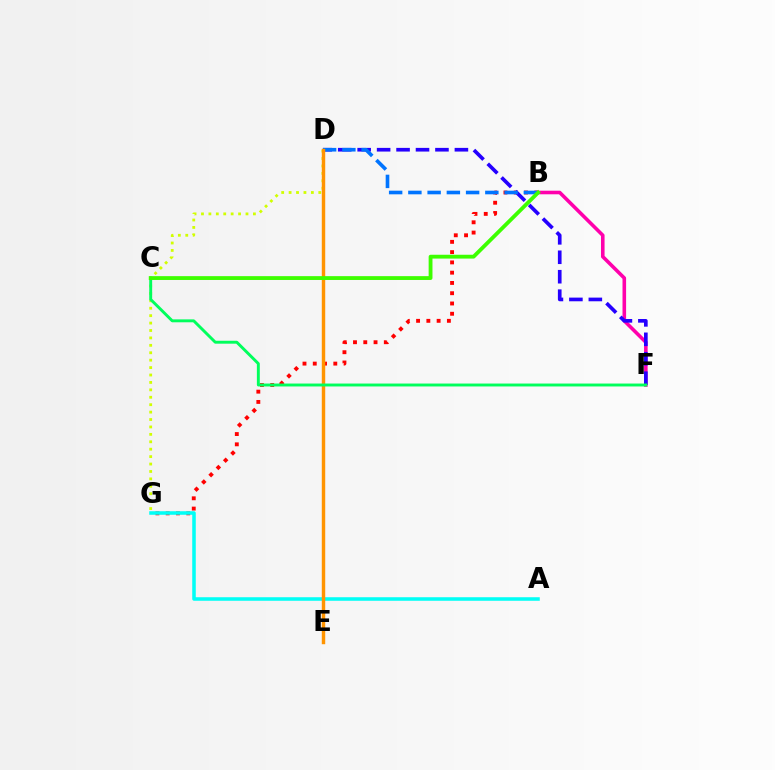{('B', 'G'): [{'color': '#ff0000', 'line_style': 'dotted', 'thickness': 2.79}], ('B', 'F'): [{'color': '#ff00ac', 'line_style': 'solid', 'thickness': 2.58}], ('A', 'G'): [{'color': '#00fff6', 'line_style': 'solid', 'thickness': 2.55}], ('D', 'F'): [{'color': '#2500ff', 'line_style': 'dashed', 'thickness': 2.64}], ('D', 'E'): [{'color': '#b900ff', 'line_style': 'dashed', 'thickness': 2.02}, {'color': '#ff9400', 'line_style': 'solid', 'thickness': 2.48}], ('B', 'D'): [{'color': '#0074ff', 'line_style': 'dashed', 'thickness': 2.61}], ('D', 'G'): [{'color': '#d1ff00', 'line_style': 'dotted', 'thickness': 2.02}], ('C', 'F'): [{'color': '#00ff5c', 'line_style': 'solid', 'thickness': 2.1}], ('B', 'C'): [{'color': '#3dff00', 'line_style': 'solid', 'thickness': 2.75}]}